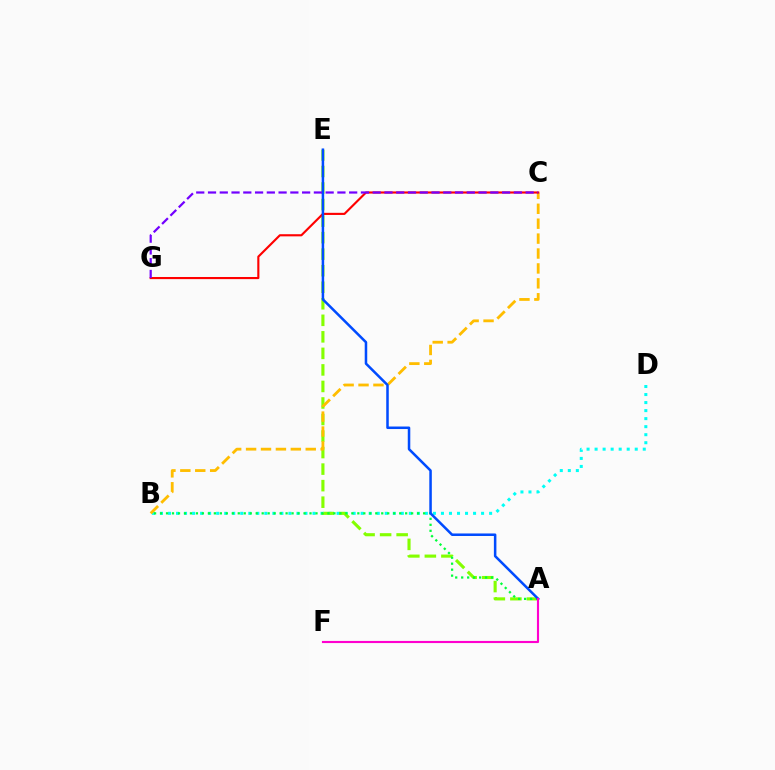{('B', 'D'): [{'color': '#00fff6', 'line_style': 'dotted', 'thickness': 2.18}], ('A', 'E'): [{'color': '#84ff00', 'line_style': 'dashed', 'thickness': 2.25}, {'color': '#004bff', 'line_style': 'solid', 'thickness': 1.82}], ('B', 'C'): [{'color': '#ffbd00', 'line_style': 'dashed', 'thickness': 2.03}], ('A', 'B'): [{'color': '#00ff39', 'line_style': 'dotted', 'thickness': 1.62}], ('C', 'G'): [{'color': '#ff0000', 'line_style': 'solid', 'thickness': 1.53}, {'color': '#7200ff', 'line_style': 'dashed', 'thickness': 1.6}], ('A', 'F'): [{'color': '#ff00cf', 'line_style': 'solid', 'thickness': 1.53}]}